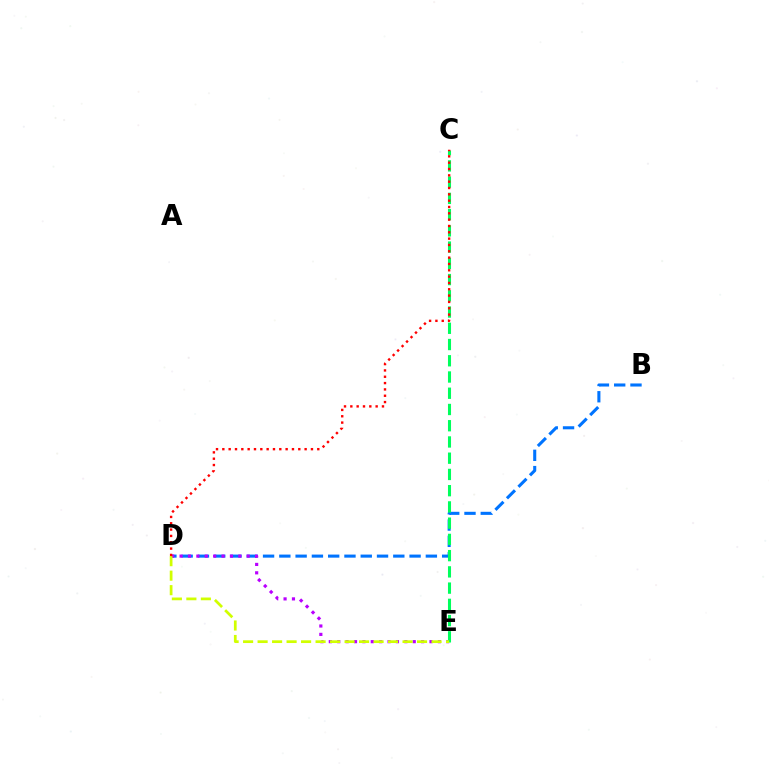{('B', 'D'): [{'color': '#0074ff', 'line_style': 'dashed', 'thickness': 2.21}], ('D', 'E'): [{'color': '#b900ff', 'line_style': 'dotted', 'thickness': 2.28}, {'color': '#d1ff00', 'line_style': 'dashed', 'thickness': 1.97}], ('C', 'E'): [{'color': '#00ff5c', 'line_style': 'dashed', 'thickness': 2.21}], ('C', 'D'): [{'color': '#ff0000', 'line_style': 'dotted', 'thickness': 1.72}]}